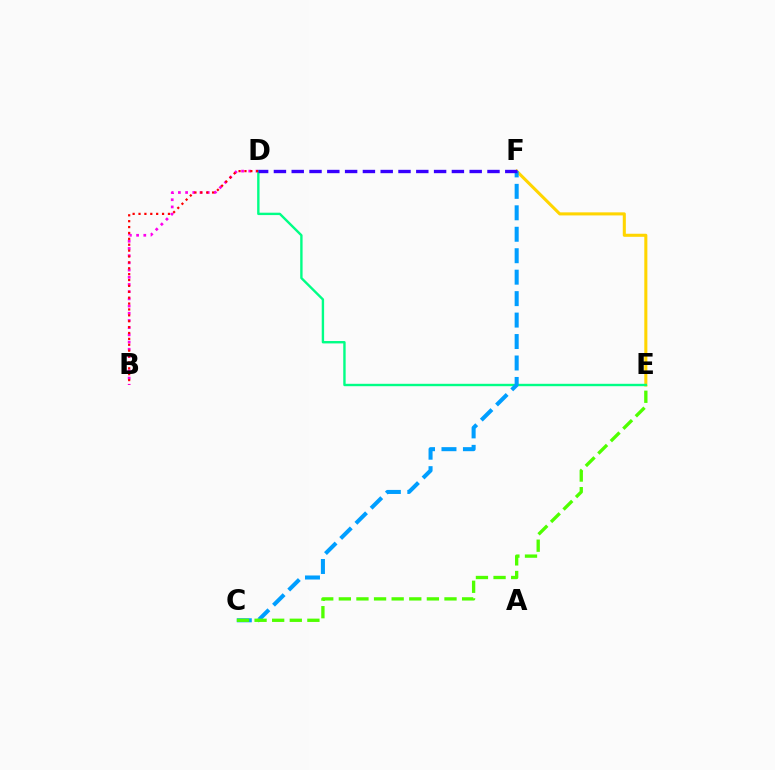{('B', 'D'): [{'color': '#ff00ed', 'line_style': 'dotted', 'thickness': 1.96}, {'color': '#ff0000', 'line_style': 'dotted', 'thickness': 1.6}], ('E', 'F'): [{'color': '#ffd500', 'line_style': 'solid', 'thickness': 2.21}], ('D', 'E'): [{'color': '#00ff86', 'line_style': 'solid', 'thickness': 1.72}], ('C', 'F'): [{'color': '#009eff', 'line_style': 'dashed', 'thickness': 2.91}], ('C', 'E'): [{'color': '#4fff00', 'line_style': 'dashed', 'thickness': 2.39}], ('D', 'F'): [{'color': '#3700ff', 'line_style': 'dashed', 'thickness': 2.42}]}